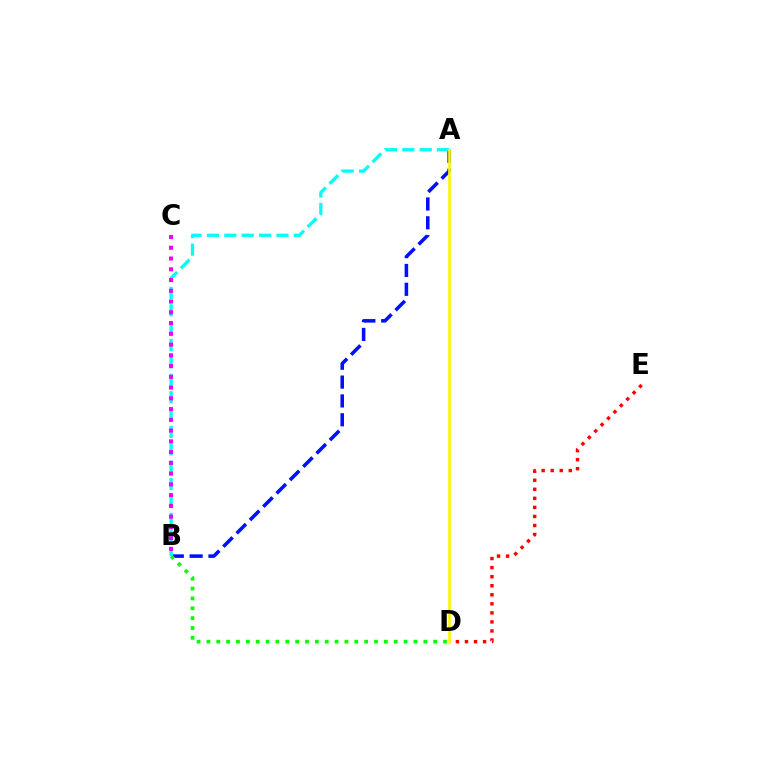{('A', 'B'): [{'color': '#0010ff', 'line_style': 'dashed', 'thickness': 2.56}, {'color': '#00fff6', 'line_style': 'dashed', 'thickness': 2.36}], ('B', 'D'): [{'color': '#08ff00', 'line_style': 'dotted', 'thickness': 2.68}], ('D', 'E'): [{'color': '#ff0000', 'line_style': 'dotted', 'thickness': 2.46}], ('B', 'C'): [{'color': '#ee00ff', 'line_style': 'dotted', 'thickness': 2.92}], ('A', 'D'): [{'color': '#fcf500', 'line_style': 'solid', 'thickness': 1.92}]}